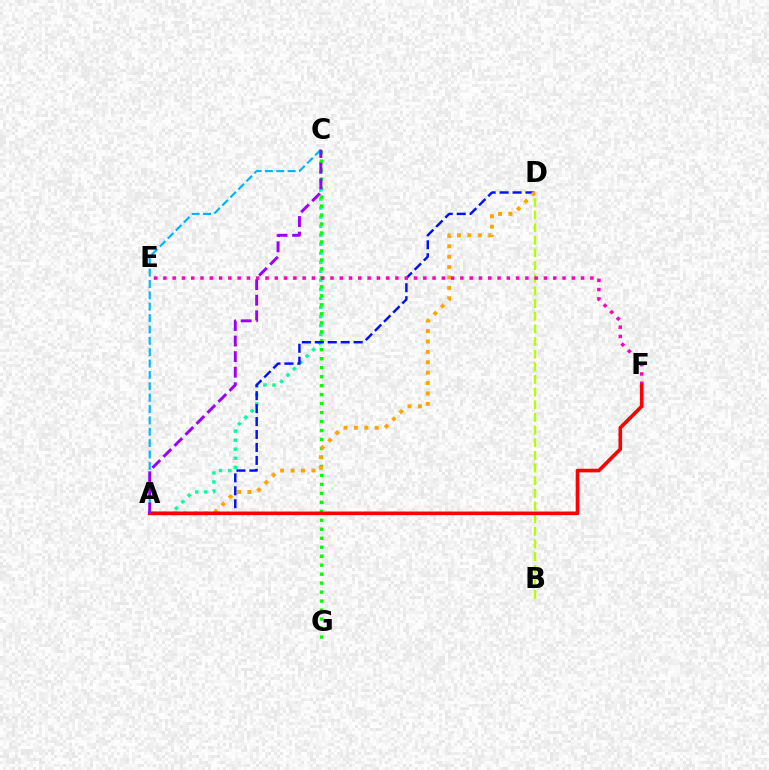{('A', 'C'): [{'color': '#00ff9d', 'line_style': 'dotted', 'thickness': 2.45}, {'color': '#00b5ff', 'line_style': 'dashed', 'thickness': 1.54}, {'color': '#9b00ff', 'line_style': 'dashed', 'thickness': 2.11}], ('C', 'G'): [{'color': '#08ff00', 'line_style': 'dotted', 'thickness': 2.44}], ('A', 'D'): [{'color': '#0010ff', 'line_style': 'dashed', 'thickness': 1.76}, {'color': '#ffa500', 'line_style': 'dotted', 'thickness': 2.83}], ('B', 'D'): [{'color': '#b3ff00', 'line_style': 'dashed', 'thickness': 1.72}], ('E', 'F'): [{'color': '#ff00bd', 'line_style': 'dotted', 'thickness': 2.52}], ('A', 'F'): [{'color': '#ff0000', 'line_style': 'solid', 'thickness': 2.61}]}